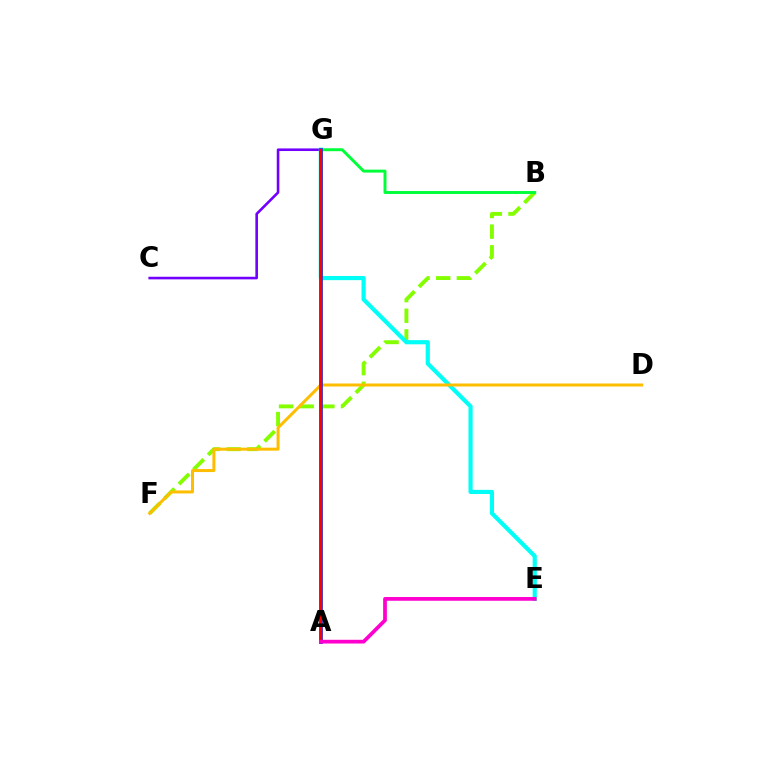{('C', 'G'): [{'color': '#7200ff', 'line_style': 'solid', 'thickness': 1.87}], ('B', 'F'): [{'color': '#84ff00', 'line_style': 'dashed', 'thickness': 2.81}], ('B', 'G'): [{'color': '#00ff39', 'line_style': 'solid', 'thickness': 2.12}], ('E', 'G'): [{'color': '#00fff6', 'line_style': 'solid', 'thickness': 3.0}], ('D', 'F'): [{'color': '#ffbd00', 'line_style': 'solid', 'thickness': 2.16}], ('A', 'G'): [{'color': '#004bff', 'line_style': 'solid', 'thickness': 2.76}, {'color': '#ff0000', 'line_style': 'solid', 'thickness': 1.8}], ('A', 'E'): [{'color': '#ff00cf', 'line_style': 'solid', 'thickness': 2.69}]}